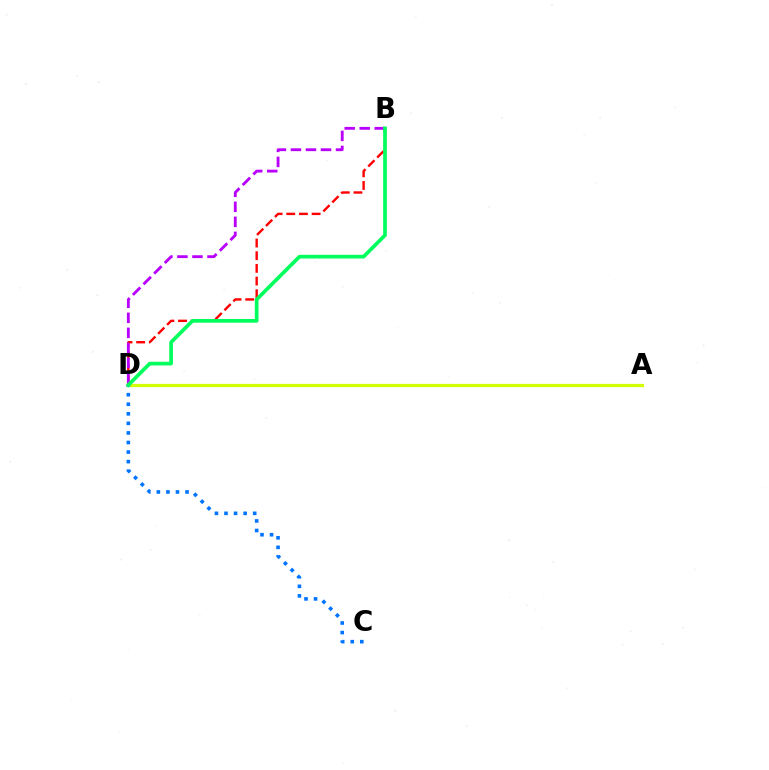{('A', 'D'): [{'color': '#d1ff00', 'line_style': 'solid', 'thickness': 2.34}], ('B', 'D'): [{'color': '#ff0000', 'line_style': 'dashed', 'thickness': 1.72}, {'color': '#b900ff', 'line_style': 'dashed', 'thickness': 2.04}, {'color': '#00ff5c', 'line_style': 'solid', 'thickness': 2.65}], ('C', 'D'): [{'color': '#0074ff', 'line_style': 'dotted', 'thickness': 2.6}]}